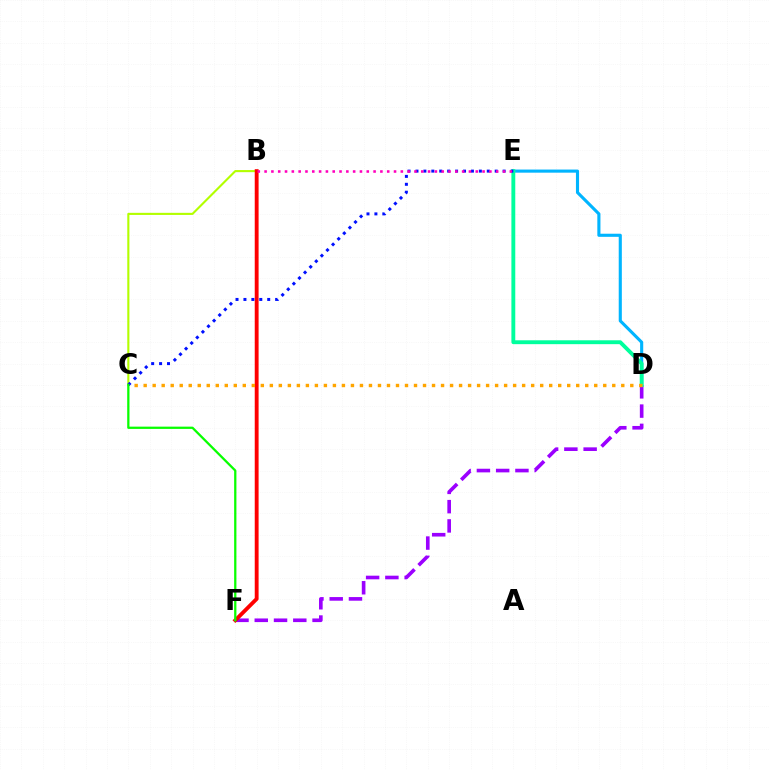{('B', 'C'): [{'color': '#b3ff00', 'line_style': 'solid', 'thickness': 1.52}], ('D', 'F'): [{'color': '#9b00ff', 'line_style': 'dashed', 'thickness': 2.62}], ('D', 'E'): [{'color': '#00b5ff', 'line_style': 'solid', 'thickness': 2.24}, {'color': '#00ff9d', 'line_style': 'solid', 'thickness': 2.79}], ('B', 'F'): [{'color': '#ff0000', 'line_style': 'solid', 'thickness': 2.78}], ('C', 'E'): [{'color': '#0010ff', 'line_style': 'dotted', 'thickness': 2.15}], ('C', 'D'): [{'color': '#ffa500', 'line_style': 'dotted', 'thickness': 2.45}], ('B', 'E'): [{'color': '#ff00bd', 'line_style': 'dotted', 'thickness': 1.85}], ('C', 'F'): [{'color': '#08ff00', 'line_style': 'solid', 'thickness': 1.63}]}